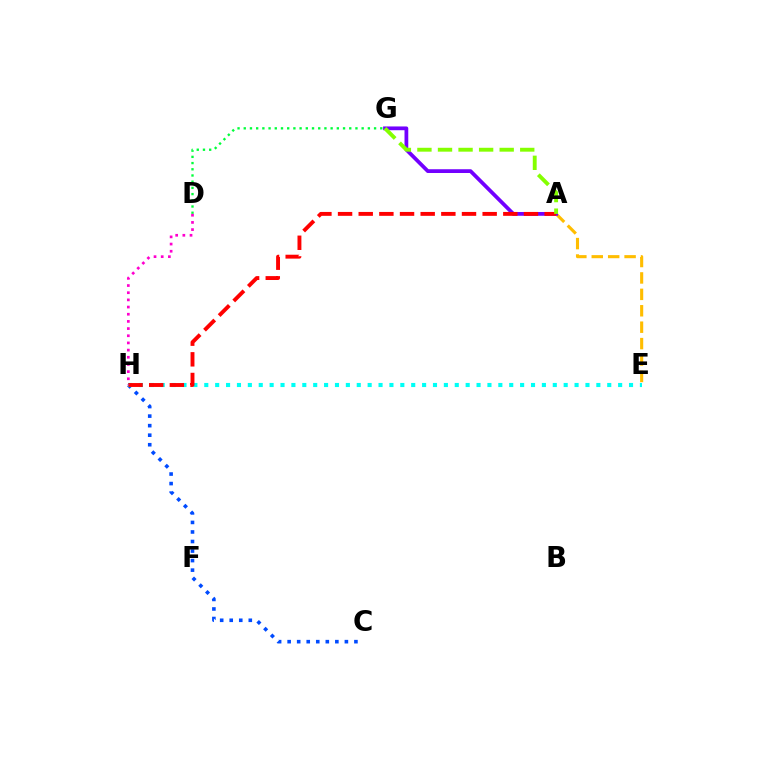{('D', 'G'): [{'color': '#00ff39', 'line_style': 'dotted', 'thickness': 1.69}], ('C', 'H'): [{'color': '#004bff', 'line_style': 'dotted', 'thickness': 2.59}], ('A', 'E'): [{'color': '#ffbd00', 'line_style': 'dashed', 'thickness': 2.23}], ('E', 'H'): [{'color': '#00fff6', 'line_style': 'dotted', 'thickness': 2.96}], ('A', 'G'): [{'color': '#7200ff', 'line_style': 'solid', 'thickness': 2.71}, {'color': '#84ff00', 'line_style': 'dashed', 'thickness': 2.79}], ('A', 'H'): [{'color': '#ff0000', 'line_style': 'dashed', 'thickness': 2.81}], ('D', 'H'): [{'color': '#ff00cf', 'line_style': 'dotted', 'thickness': 1.95}]}